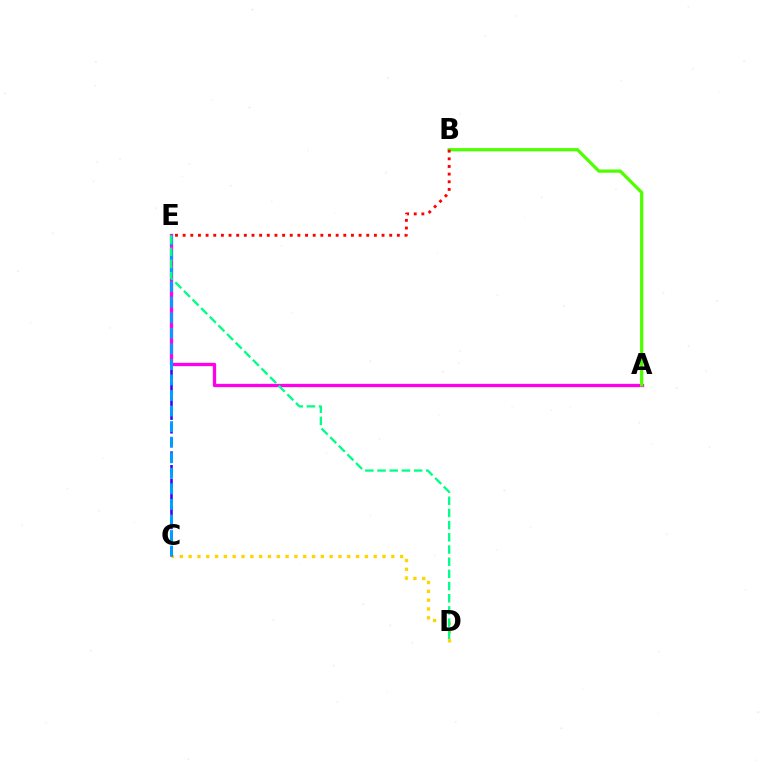{('C', 'D'): [{'color': '#ffd500', 'line_style': 'dotted', 'thickness': 2.39}], ('C', 'E'): [{'color': '#3700ff', 'line_style': 'dashed', 'thickness': 1.86}, {'color': '#009eff', 'line_style': 'dashed', 'thickness': 2.11}], ('A', 'E'): [{'color': '#ff00ed', 'line_style': 'solid', 'thickness': 2.38}], ('A', 'B'): [{'color': '#4fff00', 'line_style': 'solid', 'thickness': 2.33}], ('B', 'E'): [{'color': '#ff0000', 'line_style': 'dotted', 'thickness': 2.08}], ('D', 'E'): [{'color': '#00ff86', 'line_style': 'dashed', 'thickness': 1.66}]}